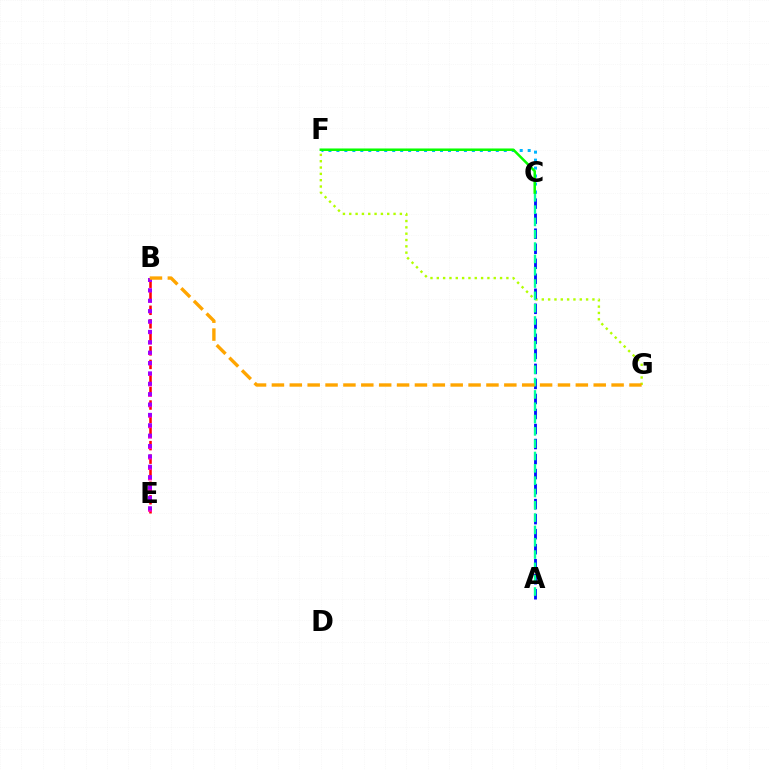{('B', 'E'): [{'color': '#ff0000', 'line_style': 'dashed', 'thickness': 1.84}, {'color': '#ff00bd', 'line_style': 'dotted', 'thickness': 2.84}, {'color': '#9b00ff', 'line_style': 'dotted', 'thickness': 2.82}], ('F', 'G'): [{'color': '#b3ff00', 'line_style': 'dotted', 'thickness': 1.72}], ('C', 'F'): [{'color': '#00b5ff', 'line_style': 'dotted', 'thickness': 2.17}, {'color': '#08ff00', 'line_style': 'solid', 'thickness': 1.81}], ('A', 'C'): [{'color': '#0010ff', 'line_style': 'dashed', 'thickness': 2.04}, {'color': '#00ff9d', 'line_style': 'dashed', 'thickness': 1.67}], ('B', 'G'): [{'color': '#ffa500', 'line_style': 'dashed', 'thickness': 2.43}]}